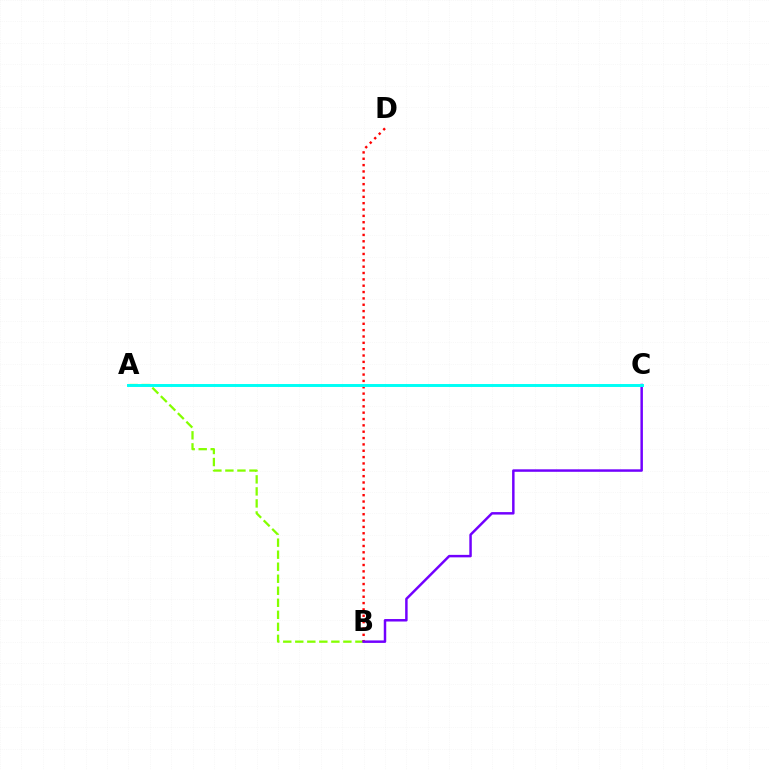{('A', 'B'): [{'color': '#84ff00', 'line_style': 'dashed', 'thickness': 1.63}], ('B', 'D'): [{'color': '#ff0000', 'line_style': 'dotted', 'thickness': 1.72}], ('B', 'C'): [{'color': '#7200ff', 'line_style': 'solid', 'thickness': 1.78}], ('A', 'C'): [{'color': '#00fff6', 'line_style': 'solid', 'thickness': 2.12}]}